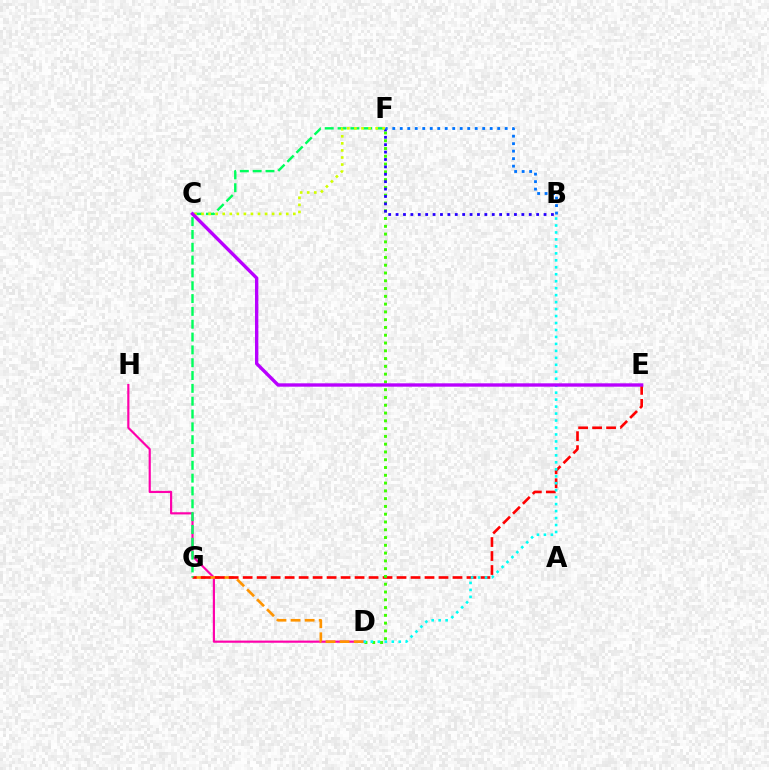{('D', 'H'): [{'color': '#ff00ac', 'line_style': 'solid', 'thickness': 1.56}], ('D', 'G'): [{'color': '#ff9400', 'line_style': 'dashed', 'thickness': 1.91}], ('E', 'G'): [{'color': '#ff0000', 'line_style': 'dashed', 'thickness': 1.9}], ('F', 'G'): [{'color': '#00ff5c', 'line_style': 'dashed', 'thickness': 1.74}], ('D', 'F'): [{'color': '#3dff00', 'line_style': 'dotted', 'thickness': 2.11}], ('B', 'D'): [{'color': '#00fff6', 'line_style': 'dotted', 'thickness': 1.89}], ('B', 'F'): [{'color': '#2500ff', 'line_style': 'dotted', 'thickness': 2.01}, {'color': '#0074ff', 'line_style': 'dotted', 'thickness': 2.04}], ('C', 'F'): [{'color': '#d1ff00', 'line_style': 'dotted', 'thickness': 1.92}], ('C', 'E'): [{'color': '#b900ff', 'line_style': 'solid', 'thickness': 2.42}]}